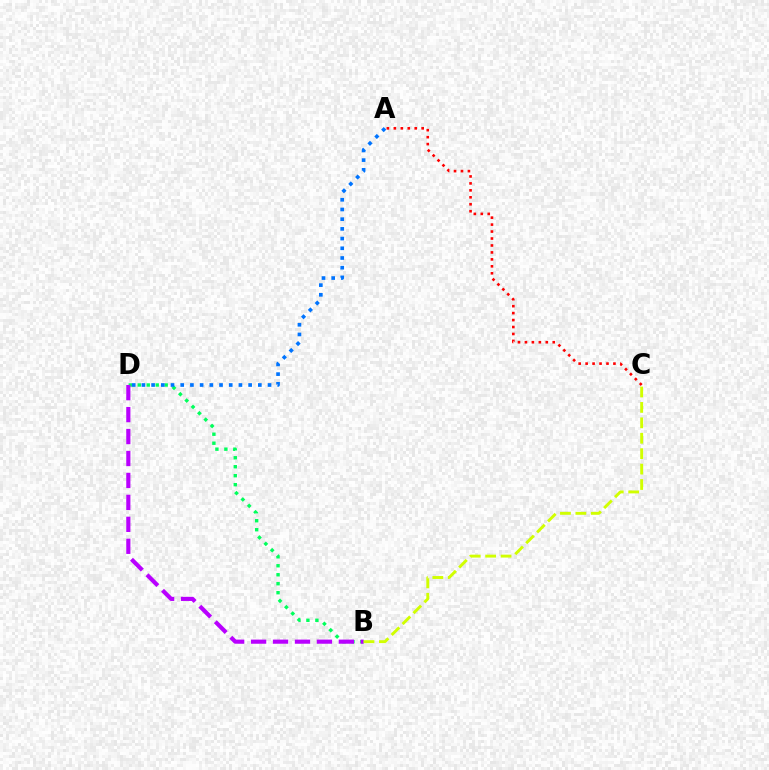{('B', 'D'): [{'color': '#00ff5c', 'line_style': 'dotted', 'thickness': 2.44}, {'color': '#b900ff', 'line_style': 'dashed', 'thickness': 2.98}], ('A', 'D'): [{'color': '#0074ff', 'line_style': 'dotted', 'thickness': 2.64}], ('B', 'C'): [{'color': '#d1ff00', 'line_style': 'dashed', 'thickness': 2.09}], ('A', 'C'): [{'color': '#ff0000', 'line_style': 'dotted', 'thickness': 1.89}]}